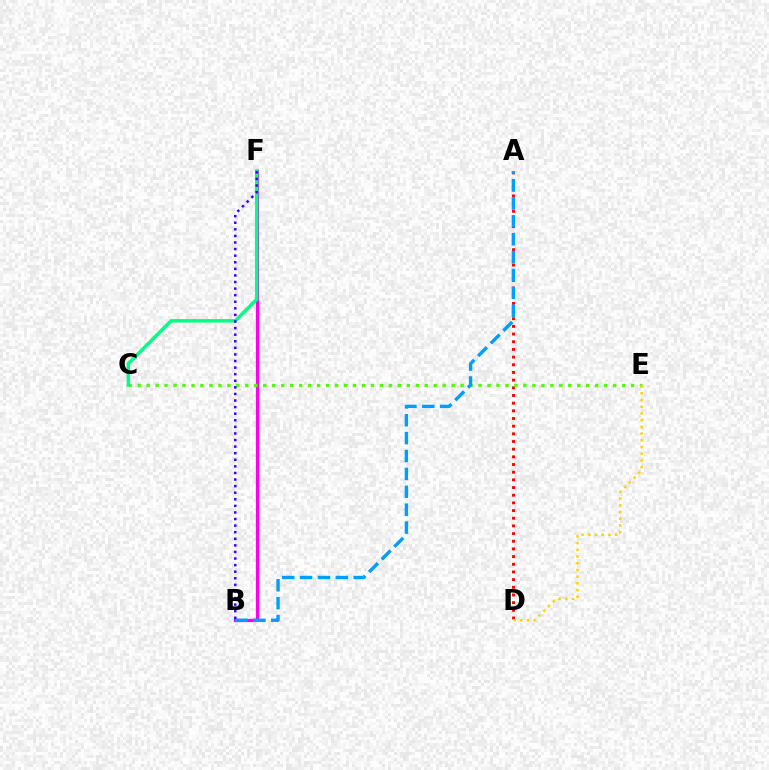{('B', 'F'): [{'color': '#ff00ed', 'line_style': 'solid', 'thickness': 2.3}, {'color': '#3700ff', 'line_style': 'dotted', 'thickness': 1.79}], ('A', 'D'): [{'color': '#ff0000', 'line_style': 'dotted', 'thickness': 2.08}], ('C', 'E'): [{'color': '#4fff00', 'line_style': 'dotted', 'thickness': 2.44}], ('A', 'B'): [{'color': '#009eff', 'line_style': 'dashed', 'thickness': 2.43}], ('C', 'F'): [{'color': '#00ff86', 'line_style': 'solid', 'thickness': 2.5}], ('D', 'E'): [{'color': '#ffd500', 'line_style': 'dotted', 'thickness': 1.82}]}